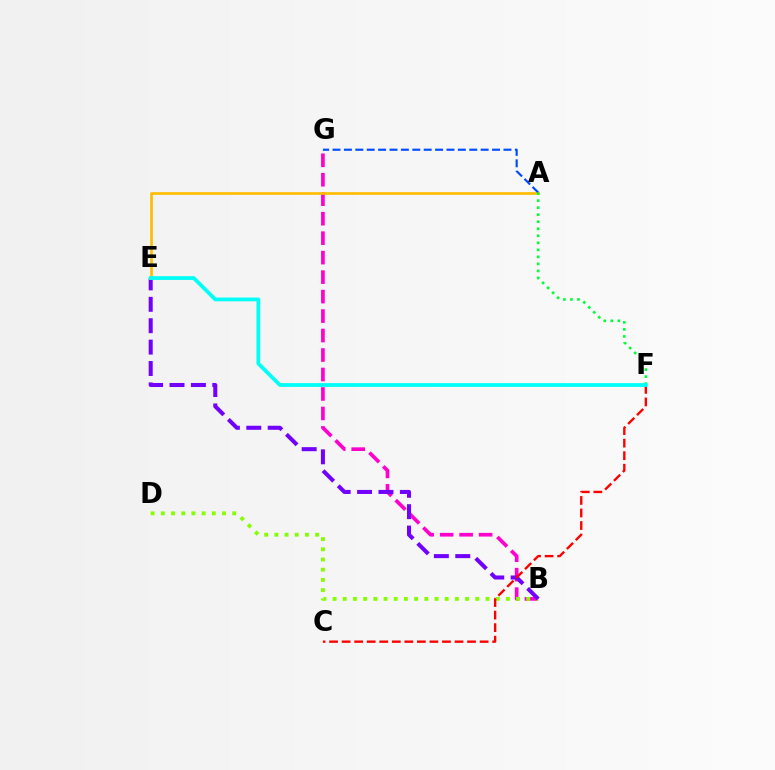{('B', 'G'): [{'color': '#ff00cf', 'line_style': 'dashed', 'thickness': 2.65}], ('B', 'D'): [{'color': '#84ff00', 'line_style': 'dotted', 'thickness': 2.77}], ('B', 'E'): [{'color': '#7200ff', 'line_style': 'dashed', 'thickness': 2.91}], ('A', 'E'): [{'color': '#ffbd00', 'line_style': 'solid', 'thickness': 1.94}], ('A', 'G'): [{'color': '#004bff', 'line_style': 'dashed', 'thickness': 1.55}], ('A', 'F'): [{'color': '#00ff39', 'line_style': 'dotted', 'thickness': 1.91}], ('C', 'F'): [{'color': '#ff0000', 'line_style': 'dashed', 'thickness': 1.7}], ('E', 'F'): [{'color': '#00fff6', 'line_style': 'solid', 'thickness': 2.71}]}